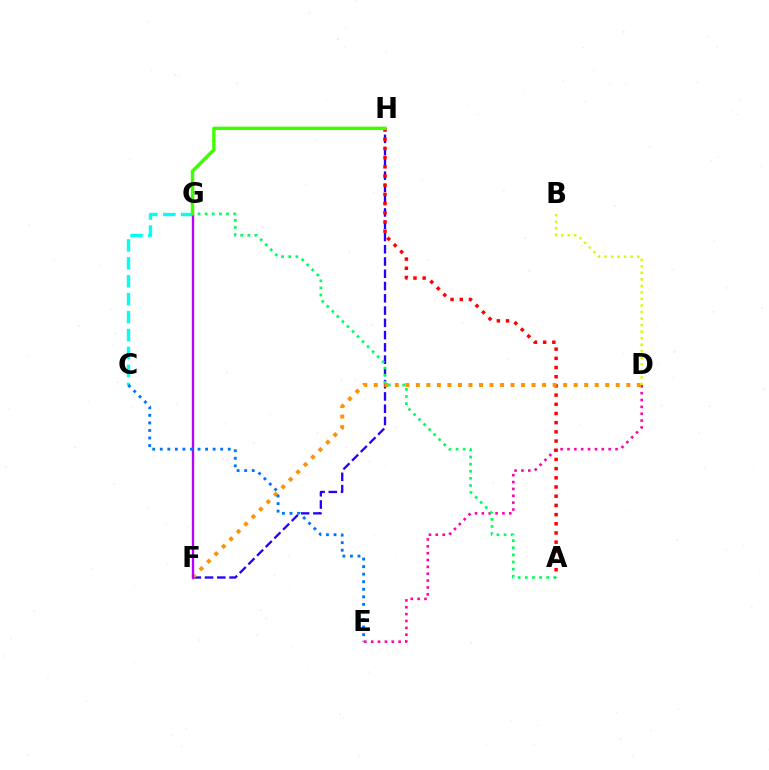{('D', 'E'): [{'color': '#ff00ac', 'line_style': 'dotted', 'thickness': 1.86}], ('F', 'H'): [{'color': '#2500ff', 'line_style': 'dashed', 'thickness': 1.67}], ('C', 'G'): [{'color': '#00fff6', 'line_style': 'dashed', 'thickness': 2.44}], ('A', 'G'): [{'color': '#00ff5c', 'line_style': 'dotted', 'thickness': 1.93}], ('A', 'H'): [{'color': '#ff0000', 'line_style': 'dotted', 'thickness': 2.5}], ('D', 'F'): [{'color': '#ff9400', 'line_style': 'dotted', 'thickness': 2.86}], ('B', 'D'): [{'color': '#d1ff00', 'line_style': 'dotted', 'thickness': 1.78}], ('F', 'G'): [{'color': '#b900ff', 'line_style': 'solid', 'thickness': 1.69}], ('G', 'H'): [{'color': '#3dff00', 'line_style': 'solid', 'thickness': 2.46}], ('C', 'E'): [{'color': '#0074ff', 'line_style': 'dotted', 'thickness': 2.05}]}